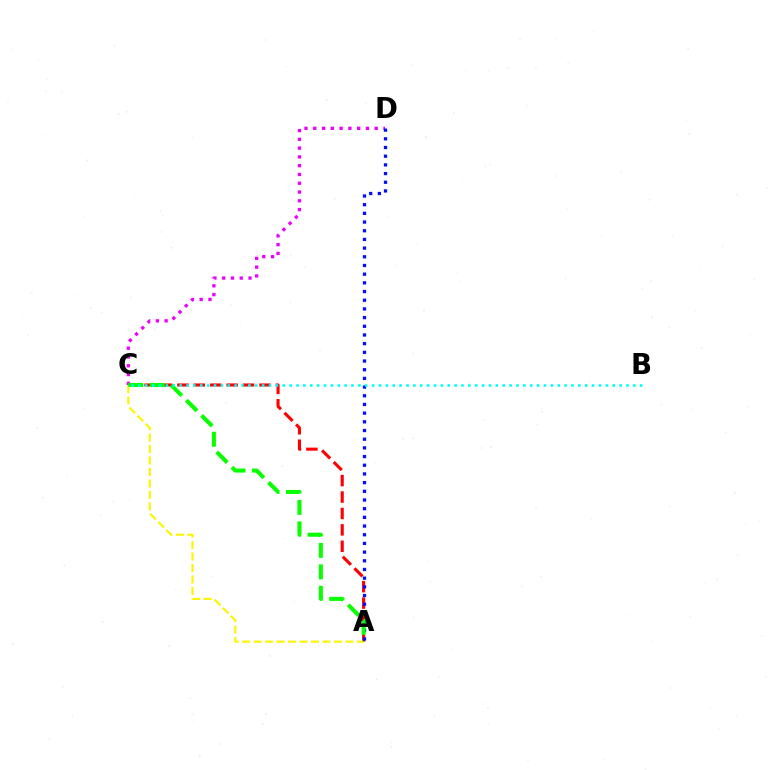{('A', 'C'): [{'color': '#ff0000', 'line_style': 'dashed', 'thickness': 2.23}, {'color': '#fcf500', 'line_style': 'dashed', 'thickness': 1.56}, {'color': '#08ff00', 'line_style': 'dashed', 'thickness': 2.91}], ('C', 'D'): [{'color': '#ee00ff', 'line_style': 'dotted', 'thickness': 2.39}], ('A', 'D'): [{'color': '#0010ff', 'line_style': 'dotted', 'thickness': 2.36}], ('B', 'C'): [{'color': '#00fff6', 'line_style': 'dotted', 'thickness': 1.87}]}